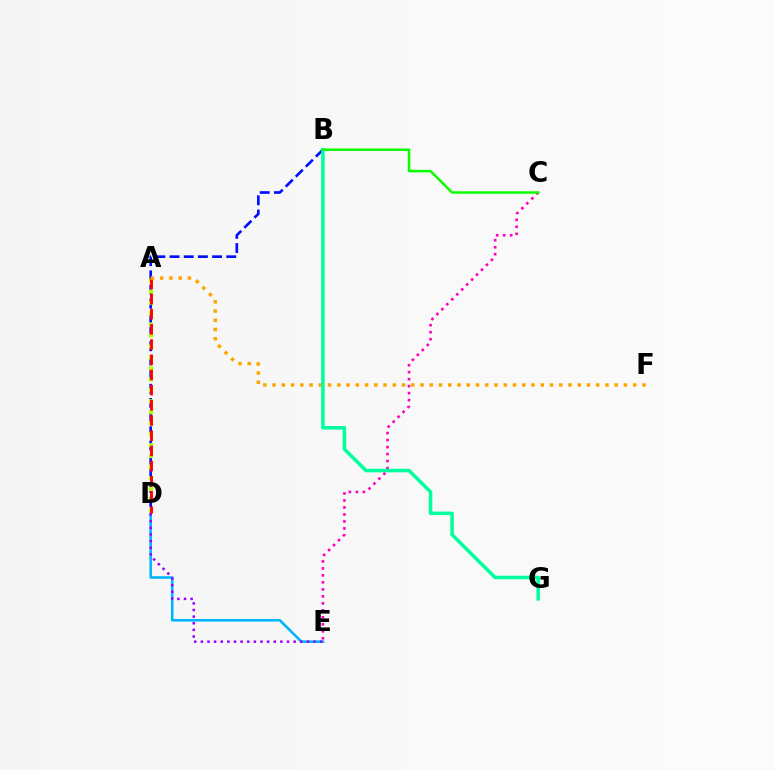{('D', 'E'): [{'color': '#00b5ff', 'line_style': 'solid', 'thickness': 1.86}, {'color': '#9b00ff', 'line_style': 'dotted', 'thickness': 1.8}], ('B', 'D'): [{'color': '#0010ff', 'line_style': 'dashed', 'thickness': 1.93}], ('A', 'D'): [{'color': '#b3ff00', 'line_style': 'dotted', 'thickness': 2.98}, {'color': '#ff0000', 'line_style': 'dashed', 'thickness': 2.06}], ('A', 'F'): [{'color': '#ffa500', 'line_style': 'dotted', 'thickness': 2.51}], ('C', 'E'): [{'color': '#ff00bd', 'line_style': 'dotted', 'thickness': 1.9}], ('B', 'G'): [{'color': '#00ff9d', 'line_style': 'solid', 'thickness': 2.54}], ('B', 'C'): [{'color': '#08ff00', 'line_style': 'solid', 'thickness': 1.8}]}